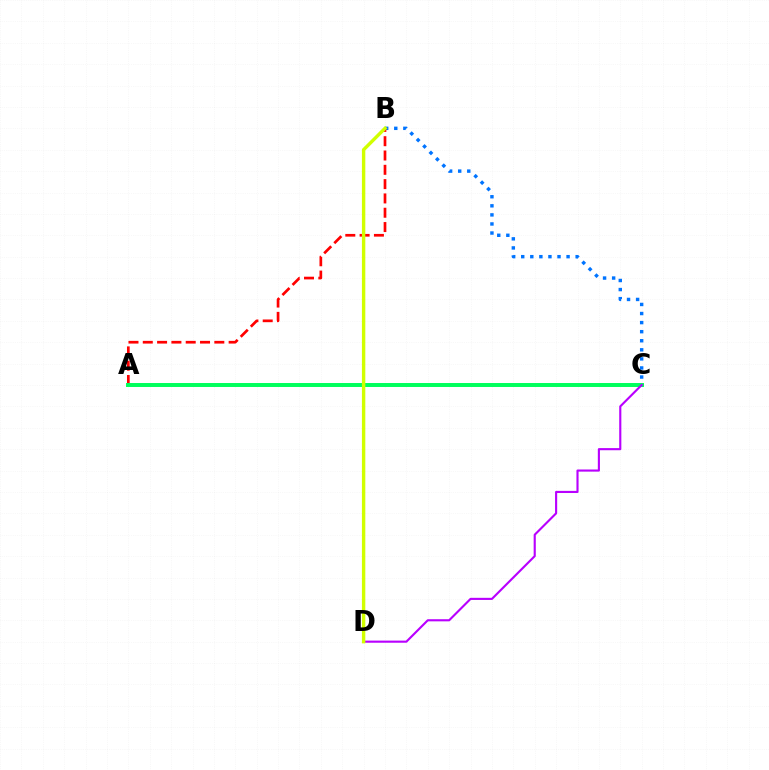{('B', 'C'): [{'color': '#0074ff', 'line_style': 'dotted', 'thickness': 2.46}], ('A', 'B'): [{'color': '#ff0000', 'line_style': 'dashed', 'thickness': 1.94}], ('A', 'C'): [{'color': '#00ff5c', 'line_style': 'solid', 'thickness': 2.85}], ('C', 'D'): [{'color': '#b900ff', 'line_style': 'solid', 'thickness': 1.53}], ('B', 'D'): [{'color': '#d1ff00', 'line_style': 'solid', 'thickness': 2.45}]}